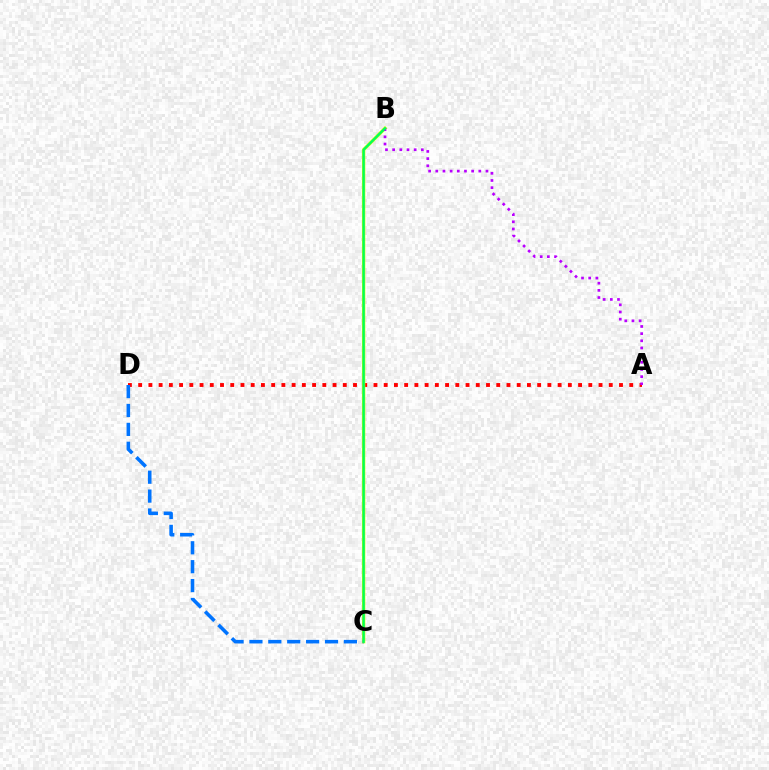{('A', 'D'): [{'color': '#ff0000', 'line_style': 'dotted', 'thickness': 2.78}], ('B', 'C'): [{'color': '#d1ff00', 'line_style': 'solid', 'thickness': 2.41}, {'color': '#00ff5c', 'line_style': 'solid', 'thickness': 1.69}], ('C', 'D'): [{'color': '#0074ff', 'line_style': 'dashed', 'thickness': 2.57}], ('A', 'B'): [{'color': '#b900ff', 'line_style': 'dotted', 'thickness': 1.95}]}